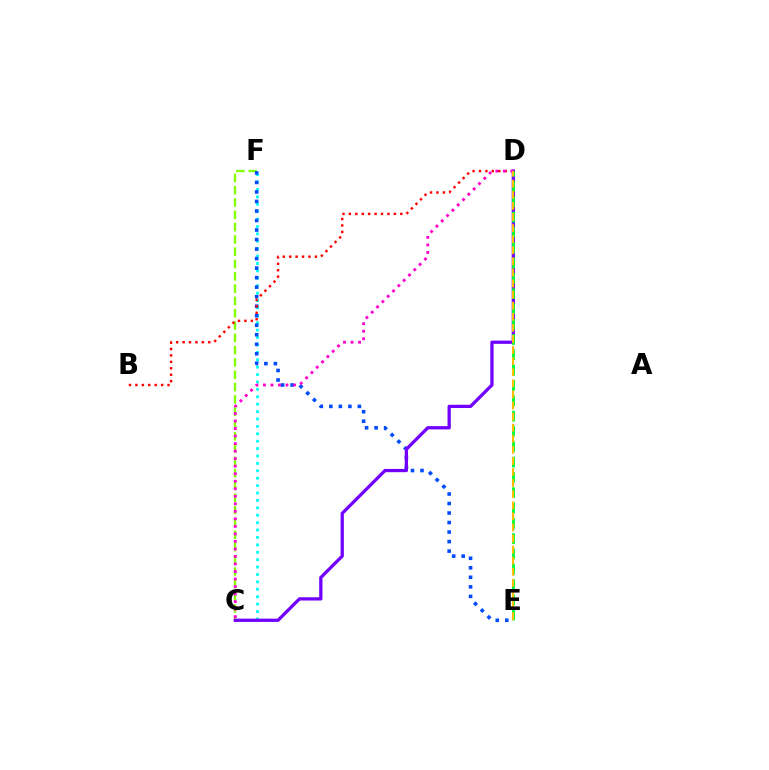{('C', 'F'): [{'color': '#00fff6', 'line_style': 'dotted', 'thickness': 2.01}, {'color': '#84ff00', 'line_style': 'dashed', 'thickness': 1.67}], ('E', 'F'): [{'color': '#004bff', 'line_style': 'dotted', 'thickness': 2.59}], ('C', 'D'): [{'color': '#7200ff', 'line_style': 'solid', 'thickness': 2.35}, {'color': '#ff00cf', 'line_style': 'dotted', 'thickness': 2.04}], ('B', 'D'): [{'color': '#ff0000', 'line_style': 'dotted', 'thickness': 1.75}], ('D', 'E'): [{'color': '#00ff39', 'line_style': 'dashed', 'thickness': 2.08}, {'color': '#ffbd00', 'line_style': 'dashed', 'thickness': 1.51}]}